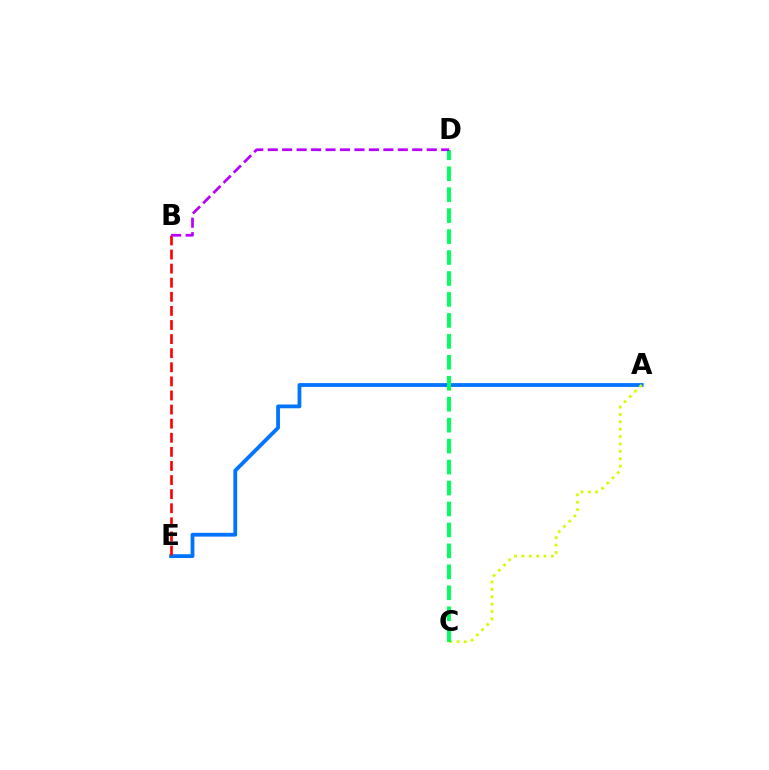{('A', 'E'): [{'color': '#0074ff', 'line_style': 'solid', 'thickness': 2.73}], ('A', 'C'): [{'color': '#d1ff00', 'line_style': 'dotted', 'thickness': 2.01}], ('C', 'D'): [{'color': '#00ff5c', 'line_style': 'dashed', 'thickness': 2.85}], ('B', 'E'): [{'color': '#ff0000', 'line_style': 'dashed', 'thickness': 1.91}], ('B', 'D'): [{'color': '#b900ff', 'line_style': 'dashed', 'thickness': 1.96}]}